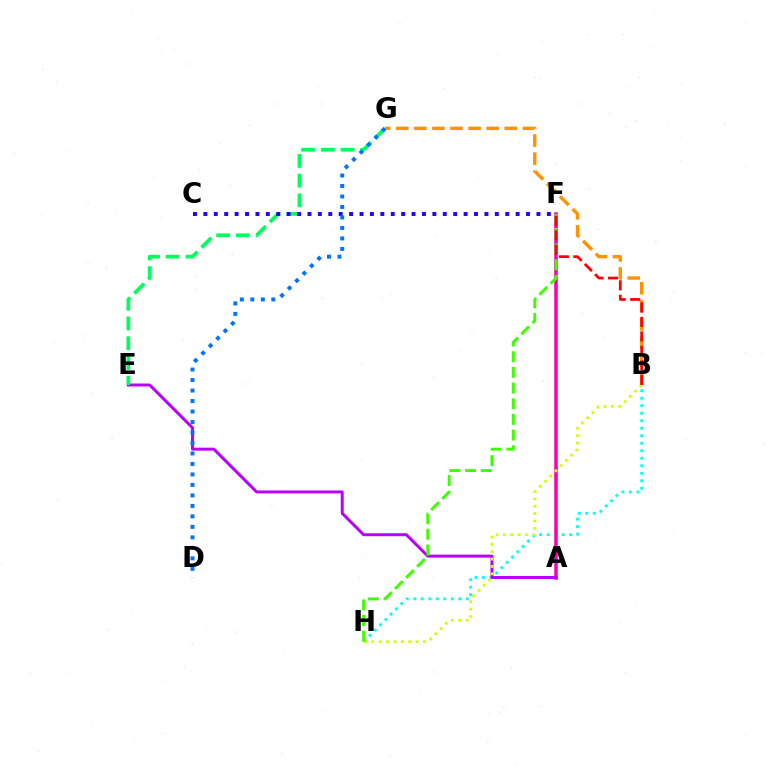{('B', 'H'): [{'color': '#00fff6', 'line_style': 'dotted', 'thickness': 2.04}, {'color': '#d1ff00', 'line_style': 'dotted', 'thickness': 2.0}], ('B', 'G'): [{'color': '#ff9400', 'line_style': 'dashed', 'thickness': 2.46}], ('A', 'F'): [{'color': '#ff00ac', 'line_style': 'solid', 'thickness': 2.56}], ('A', 'E'): [{'color': '#b900ff', 'line_style': 'solid', 'thickness': 2.14}], ('E', 'G'): [{'color': '#00ff5c', 'line_style': 'dashed', 'thickness': 2.68}], ('C', 'F'): [{'color': '#2500ff', 'line_style': 'dotted', 'thickness': 2.83}], ('D', 'G'): [{'color': '#0074ff', 'line_style': 'dotted', 'thickness': 2.85}], ('F', 'H'): [{'color': '#3dff00', 'line_style': 'dashed', 'thickness': 2.13}], ('B', 'F'): [{'color': '#ff0000', 'line_style': 'dashed', 'thickness': 1.97}]}